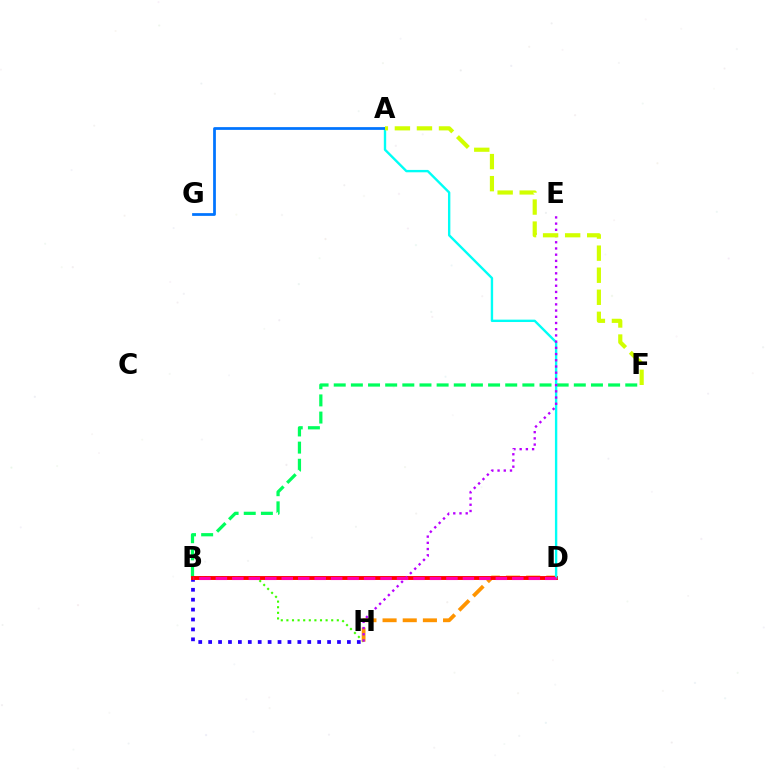{('B', 'H'): [{'color': '#2500ff', 'line_style': 'dotted', 'thickness': 2.69}, {'color': '#3dff00', 'line_style': 'dotted', 'thickness': 1.52}], ('B', 'F'): [{'color': '#00ff5c', 'line_style': 'dashed', 'thickness': 2.33}], ('D', 'H'): [{'color': '#ff9400', 'line_style': 'dashed', 'thickness': 2.74}], ('B', 'D'): [{'color': '#ff0000', 'line_style': 'solid', 'thickness': 2.8}, {'color': '#ff00ac', 'line_style': 'dashed', 'thickness': 2.24}], ('A', 'D'): [{'color': '#00fff6', 'line_style': 'solid', 'thickness': 1.71}], ('E', 'H'): [{'color': '#b900ff', 'line_style': 'dotted', 'thickness': 1.69}], ('A', 'G'): [{'color': '#0074ff', 'line_style': 'solid', 'thickness': 1.98}], ('A', 'F'): [{'color': '#d1ff00', 'line_style': 'dashed', 'thickness': 3.0}]}